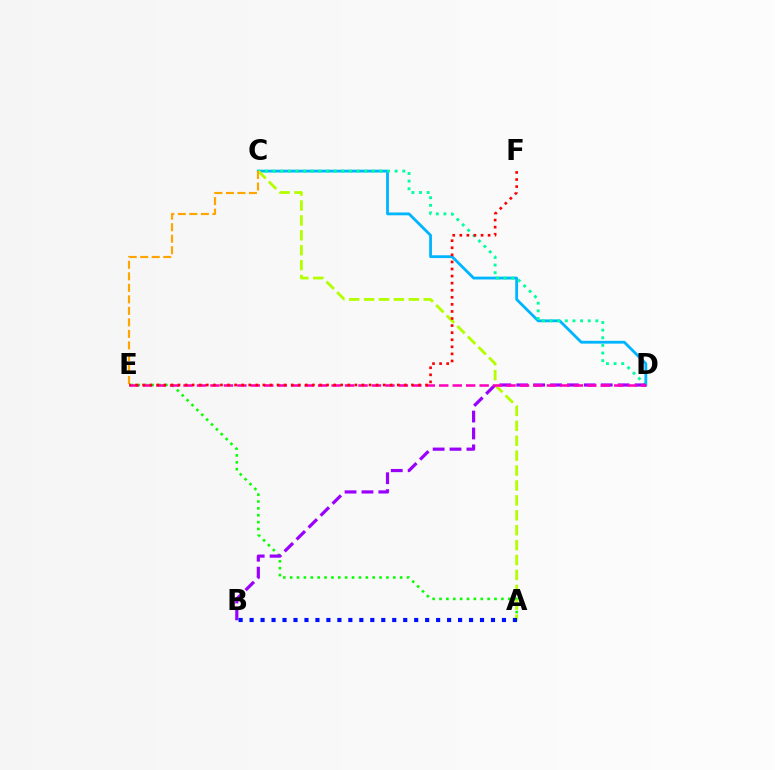{('A', 'E'): [{'color': '#08ff00', 'line_style': 'dotted', 'thickness': 1.87}], ('C', 'D'): [{'color': '#00b5ff', 'line_style': 'solid', 'thickness': 2.03}, {'color': '#00ff9d', 'line_style': 'dotted', 'thickness': 2.07}], ('A', 'C'): [{'color': '#b3ff00', 'line_style': 'dashed', 'thickness': 2.03}], ('B', 'D'): [{'color': '#9b00ff', 'line_style': 'dashed', 'thickness': 2.3}], ('D', 'E'): [{'color': '#ff00bd', 'line_style': 'dashed', 'thickness': 1.83}], ('C', 'E'): [{'color': '#ffa500', 'line_style': 'dashed', 'thickness': 1.56}], ('E', 'F'): [{'color': '#ff0000', 'line_style': 'dotted', 'thickness': 1.92}], ('A', 'B'): [{'color': '#0010ff', 'line_style': 'dotted', 'thickness': 2.98}]}